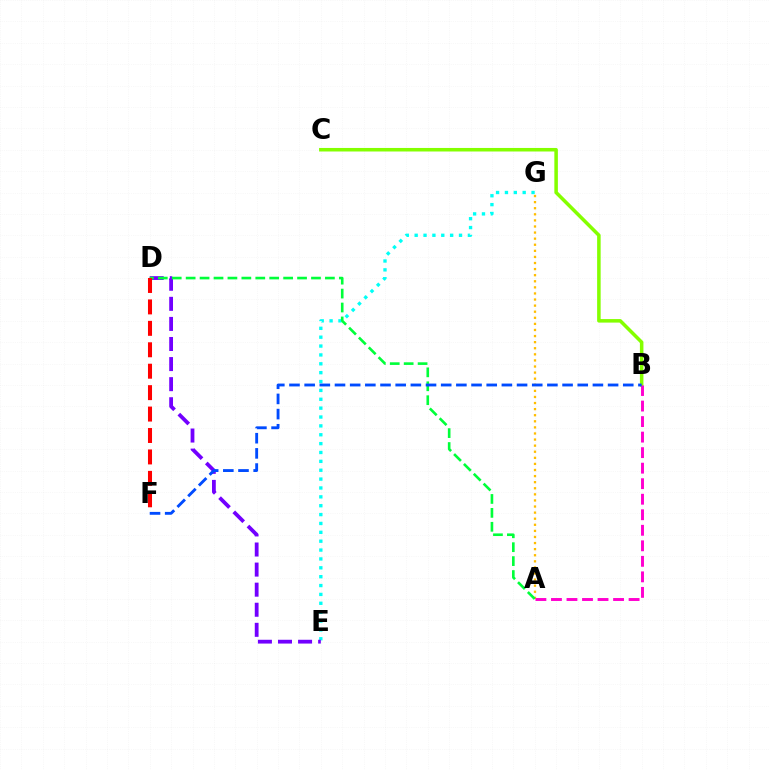{('E', 'G'): [{'color': '#00fff6', 'line_style': 'dotted', 'thickness': 2.41}], ('A', 'G'): [{'color': '#ffbd00', 'line_style': 'dotted', 'thickness': 1.65}], ('B', 'C'): [{'color': '#84ff00', 'line_style': 'solid', 'thickness': 2.54}], ('D', 'E'): [{'color': '#7200ff', 'line_style': 'dashed', 'thickness': 2.73}], ('A', 'D'): [{'color': '#00ff39', 'line_style': 'dashed', 'thickness': 1.89}], ('A', 'B'): [{'color': '#ff00cf', 'line_style': 'dashed', 'thickness': 2.11}], ('D', 'F'): [{'color': '#ff0000', 'line_style': 'dashed', 'thickness': 2.91}], ('B', 'F'): [{'color': '#004bff', 'line_style': 'dashed', 'thickness': 2.06}]}